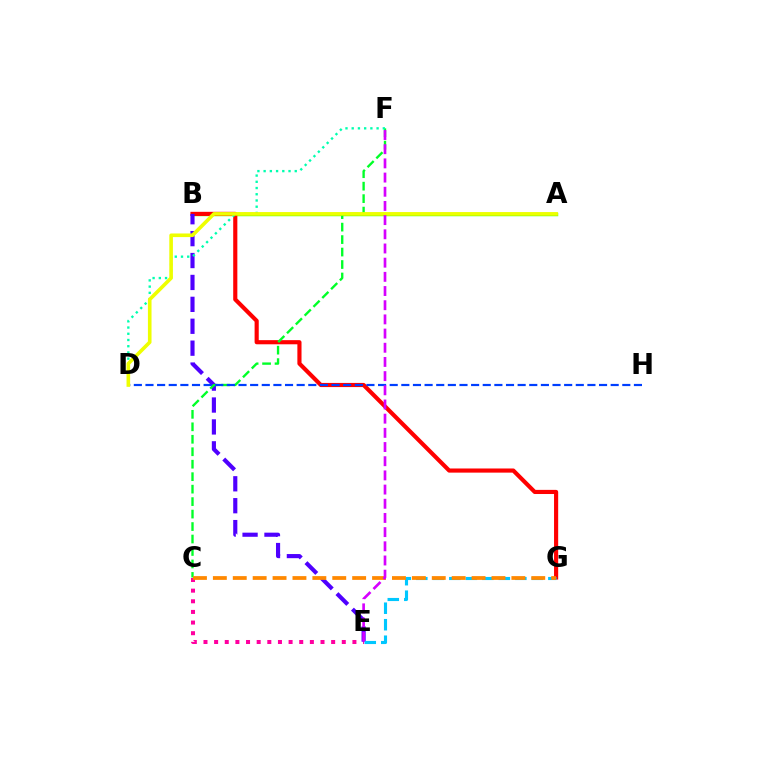{('C', 'E'): [{'color': '#ff00a0', 'line_style': 'dotted', 'thickness': 2.89}], ('A', 'B'): [{'color': '#66ff00', 'line_style': 'solid', 'thickness': 2.49}], ('B', 'G'): [{'color': '#ff0000', 'line_style': 'solid', 'thickness': 2.98}], ('B', 'E'): [{'color': '#4f00ff', 'line_style': 'dashed', 'thickness': 2.98}], ('C', 'F'): [{'color': '#00ff27', 'line_style': 'dashed', 'thickness': 1.69}], ('D', 'F'): [{'color': '#00ffaf', 'line_style': 'dotted', 'thickness': 1.69}], ('D', 'H'): [{'color': '#003fff', 'line_style': 'dashed', 'thickness': 1.58}], ('E', 'G'): [{'color': '#00c7ff', 'line_style': 'dashed', 'thickness': 2.24}], ('C', 'G'): [{'color': '#ff8800', 'line_style': 'dashed', 'thickness': 2.7}], ('A', 'D'): [{'color': '#eeff00', 'line_style': 'solid', 'thickness': 2.6}], ('E', 'F'): [{'color': '#d600ff', 'line_style': 'dashed', 'thickness': 1.93}]}